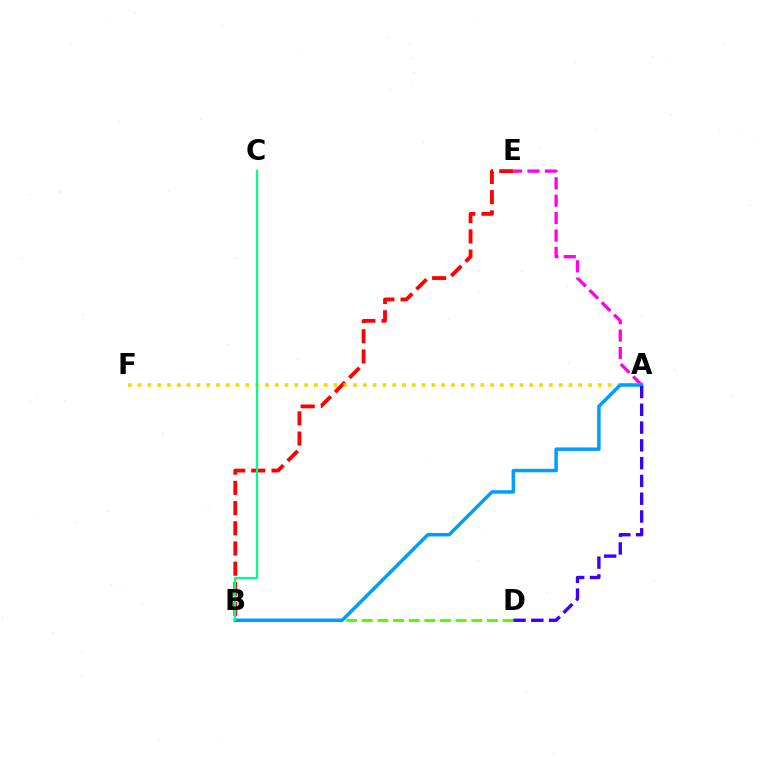{('B', 'D'): [{'color': '#4fff00', 'line_style': 'dashed', 'thickness': 2.13}], ('B', 'E'): [{'color': '#ff0000', 'line_style': 'dashed', 'thickness': 2.74}], ('A', 'E'): [{'color': '#ff00ed', 'line_style': 'dashed', 'thickness': 2.36}], ('A', 'F'): [{'color': '#ffd500', 'line_style': 'dotted', 'thickness': 2.66}], ('A', 'B'): [{'color': '#009eff', 'line_style': 'solid', 'thickness': 2.52}], ('B', 'C'): [{'color': '#00ff86', 'line_style': 'solid', 'thickness': 1.6}], ('A', 'D'): [{'color': '#3700ff', 'line_style': 'dashed', 'thickness': 2.42}]}